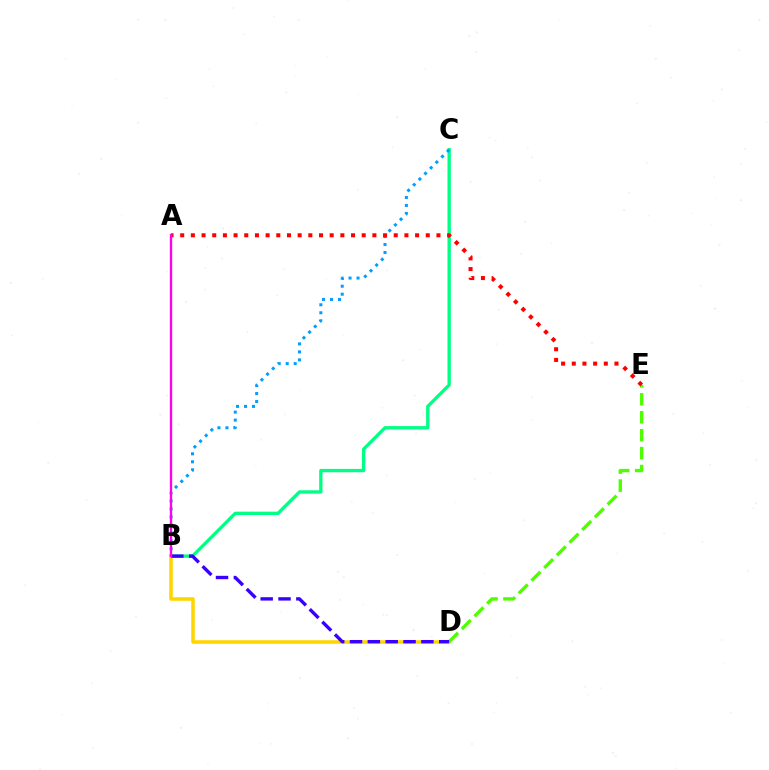{('B', 'C'): [{'color': '#00ff86', 'line_style': 'solid', 'thickness': 2.4}, {'color': '#009eff', 'line_style': 'dotted', 'thickness': 2.17}], ('B', 'D'): [{'color': '#ffd500', 'line_style': 'solid', 'thickness': 2.54}, {'color': '#3700ff', 'line_style': 'dashed', 'thickness': 2.42}], ('D', 'E'): [{'color': '#4fff00', 'line_style': 'dashed', 'thickness': 2.44}], ('A', 'E'): [{'color': '#ff0000', 'line_style': 'dotted', 'thickness': 2.9}], ('A', 'B'): [{'color': '#ff00ed', 'line_style': 'solid', 'thickness': 1.67}]}